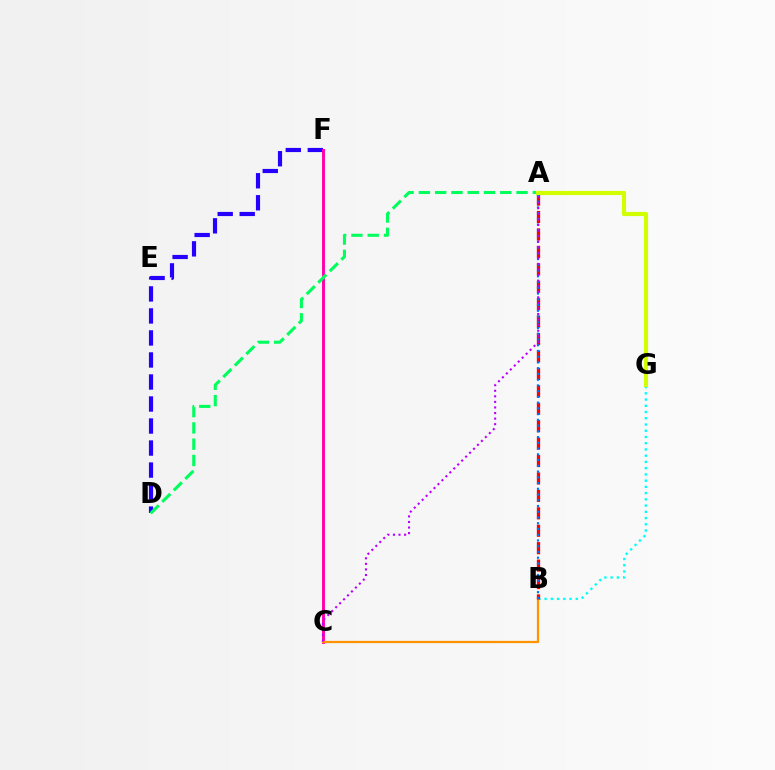{('D', 'F'): [{'color': '#2500ff', 'line_style': 'dashed', 'thickness': 2.99}], ('C', 'F'): [{'color': '#ff00ac', 'line_style': 'solid', 'thickness': 2.1}], ('B', 'G'): [{'color': '#00fff6', 'line_style': 'dotted', 'thickness': 1.69}], ('A', 'D'): [{'color': '#00ff5c', 'line_style': 'dashed', 'thickness': 2.21}], ('B', 'C'): [{'color': '#ff9400', 'line_style': 'solid', 'thickness': 1.62}], ('A', 'B'): [{'color': '#ff0000', 'line_style': 'dashed', 'thickness': 2.37}, {'color': '#0074ff', 'line_style': 'dotted', 'thickness': 1.56}], ('A', 'G'): [{'color': '#3dff00', 'line_style': 'dotted', 'thickness': 2.57}, {'color': '#d1ff00', 'line_style': 'solid', 'thickness': 2.99}], ('A', 'C'): [{'color': '#b900ff', 'line_style': 'dotted', 'thickness': 1.51}]}